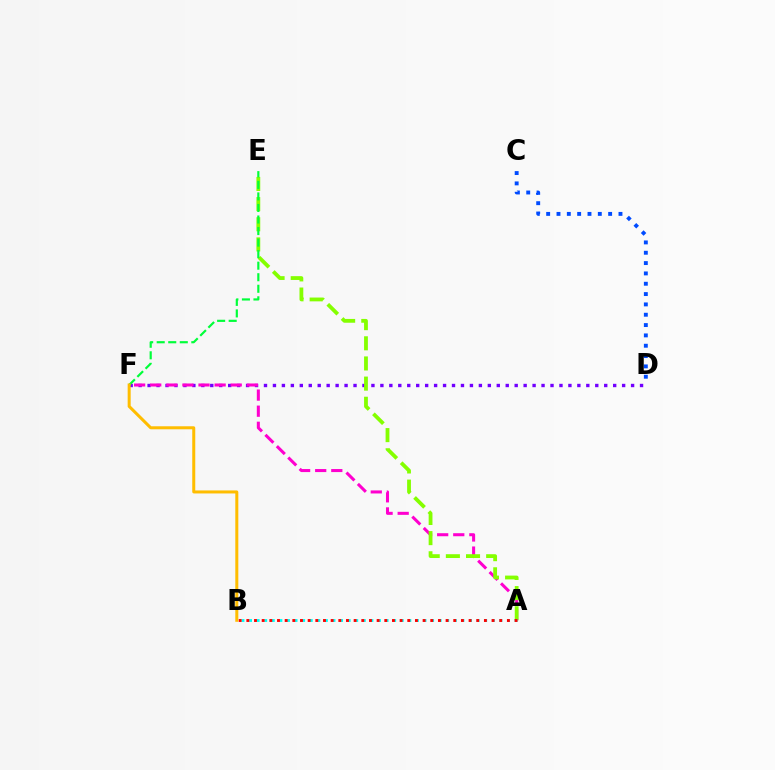{('D', 'F'): [{'color': '#7200ff', 'line_style': 'dotted', 'thickness': 2.43}], ('C', 'D'): [{'color': '#004bff', 'line_style': 'dotted', 'thickness': 2.81}], ('A', 'F'): [{'color': '#ff00cf', 'line_style': 'dashed', 'thickness': 2.19}], ('A', 'E'): [{'color': '#84ff00', 'line_style': 'dashed', 'thickness': 2.74}], ('E', 'F'): [{'color': '#00ff39', 'line_style': 'dashed', 'thickness': 1.57}], ('B', 'F'): [{'color': '#ffbd00', 'line_style': 'solid', 'thickness': 2.17}], ('A', 'B'): [{'color': '#00fff6', 'line_style': 'dotted', 'thickness': 2.06}, {'color': '#ff0000', 'line_style': 'dotted', 'thickness': 2.08}]}